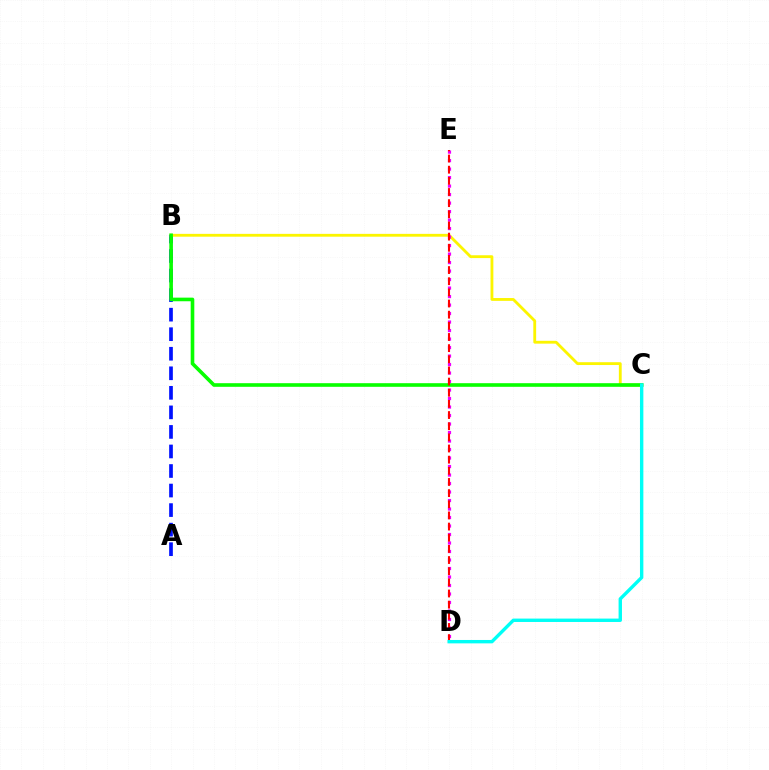{('A', 'B'): [{'color': '#0010ff', 'line_style': 'dashed', 'thickness': 2.65}], ('B', 'C'): [{'color': '#fcf500', 'line_style': 'solid', 'thickness': 2.04}, {'color': '#08ff00', 'line_style': 'solid', 'thickness': 2.6}], ('D', 'E'): [{'color': '#ee00ff', 'line_style': 'dotted', 'thickness': 2.31}, {'color': '#ff0000', 'line_style': 'dashed', 'thickness': 1.52}], ('C', 'D'): [{'color': '#00fff6', 'line_style': 'solid', 'thickness': 2.44}]}